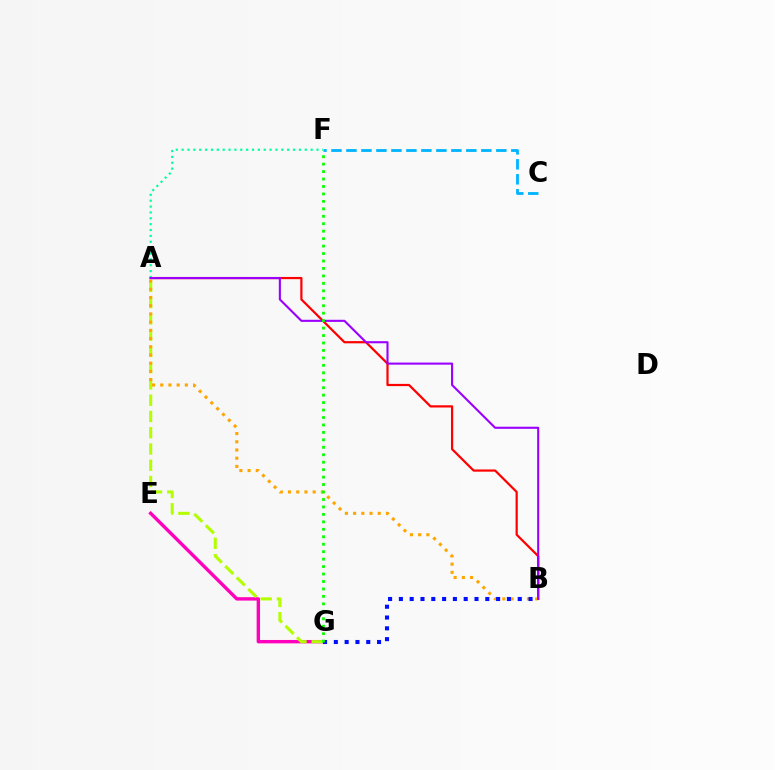{('A', 'B'): [{'color': '#ff0000', 'line_style': 'solid', 'thickness': 1.59}, {'color': '#ffa500', 'line_style': 'dotted', 'thickness': 2.23}, {'color': '#9b00ff', 'line_style': 'solid', 'thickness': 1.52}], ('A', 'F'): [{'color': '#00ff9d', 'line_style': 'dotted', 'thickness': 1.59}], ('E', 'G'): [{'color': '#ff00bd', 'line_style': 'solid', 'thickness': 2.44}], ('A', 'G'): [{'color': '#b3ff00', 'line_style': 'dashed', 'thickness': 2.21}], ('C', 'F'): [{'color': '#00b5ff', 'line_style': 'dashed', 'thickness': 2.04}], ('B', 'G'): [{'color': '#0010ff', 'line_style': 'dotted', 'thickness': 2.94}], ('F', 'G'): [{'color': '#08ff00', 'line_style': 'dotted', 'thickness': 2.02}]}